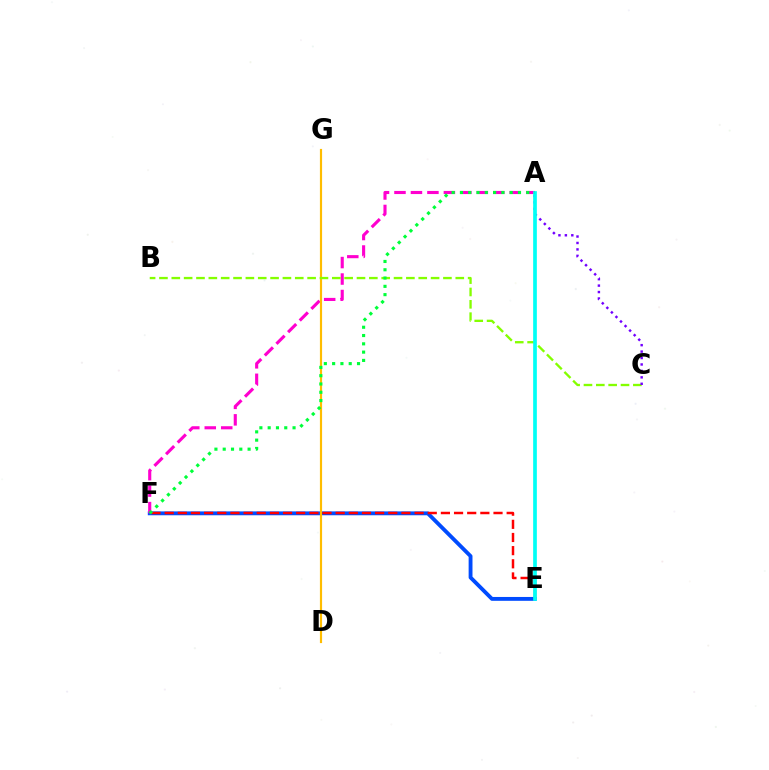{('E', 'F'): [{'color': '#004bff', 'line_style': 'solid', 'thickness': 2.77}, {'color': '#ff0000', 'line_style': 'dashed', 'thickness': 1.79}], ('A', 'F'): [{'color': '#ff00cf', 'line_style': 'dashed', 'thickness': 2.24}, {'color': '#00ff39', 'line_style': 'dotted', 'thickness': 2.25}], ('D', 'G'): [{'color': '#ffbd00', 'line_style': 'solid', 'thickness': 1.57}], ('B', 'C'): [{'color': '#84ff00', 'line_style': 'dashed', 'thickness': 1.68}], ('A', 'C'): [{'color': '#7200ff', 'line_style': 'dotted', 'thickness': 1.75}], ('A', 'E'): [{'color': '#00fff6', 'line_style': 'solid', 'thickness': 2.65}]}